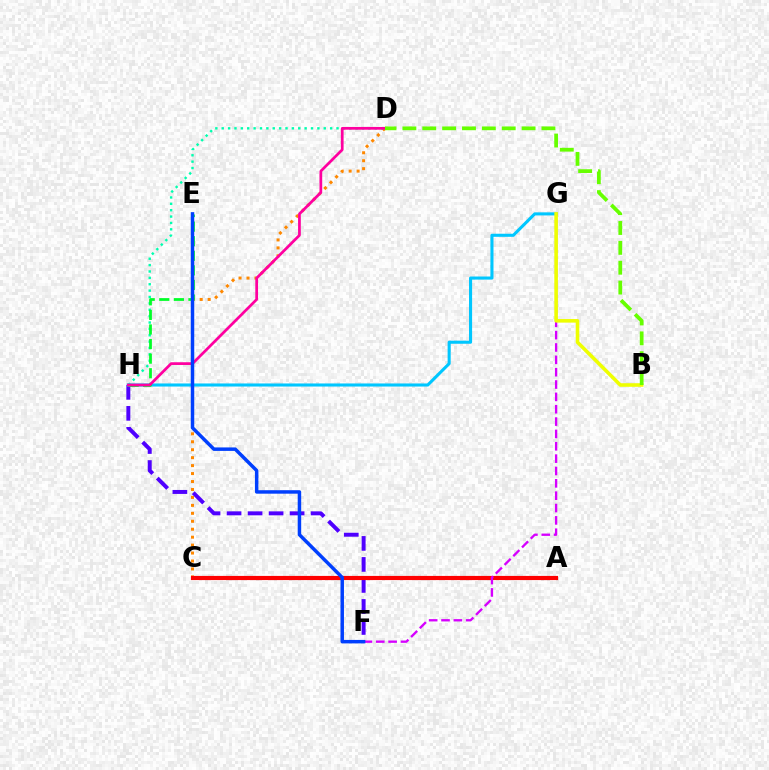{('F', 'H'): [{'color': '#4f00ff', 'line_style': 'dashed', 'thickness': 2.85}], ('C', 'D'): [{'color': '#ff8800', 'line_style': 'dotted', 'thickness': 2.16}], ('A', 'C'): [{'color': '#ff0000', 'line_style': 'solid', 'thickness': 2.99}], ('D', 'H'): [{'color': '#00ffaf', 'line_style': 'dotted', 'thickness': 1.73}, {'color': '#ff00a0', 'line_style': 'solid', 'thickness': 1.97}], ('G', 'H'): [{'color': '#00c7ff', 'line_style': 'solid', 'thickness': 2.22}], ('E', 'H'): [{'color': '#00ff27', 'line_style': 'dashed', 'thickness': 1.98}], ('F', 'G'): [{'color': '#d600ff', 'line_style': 'dashed', 'thickness': 1.68}], ('B', 'G'): [{'color': '#eeff00', 'line_style': 'solid', 'thickness': 2.58}], ('B', 'D'): [{'color': '#66ff00', 'line_style': 'dashed', 'thickness': 2.7}], ('E', 'F'): [{'color': '#003fff', 'line_style': 'solid', 'thickness': 2.5}]}